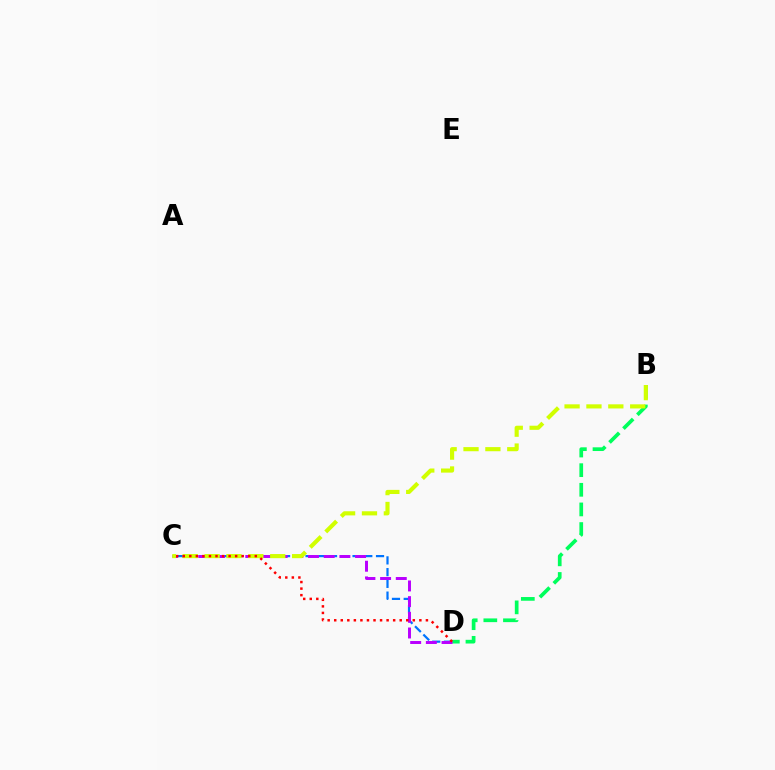{('C', 'D'): [{'color': '#0074ff', 'line_style': 'dashed', 'thickness': 1.6}, {'color': '#b900ff', 'line_style': 'dashed', 'thickness': 2.13}, {'color': '#ff0000', 'line_style': 'dotted', 'thickness': 1.78}], ('B', 'D'): [{'color': '#00ff5c', 'line_style': 'dashed', 'thickness': 2.67}], ('B', 'C'): [{'color': '#d1ff00', 'line_style': 'dashed', 'thickness': 2.97}]}